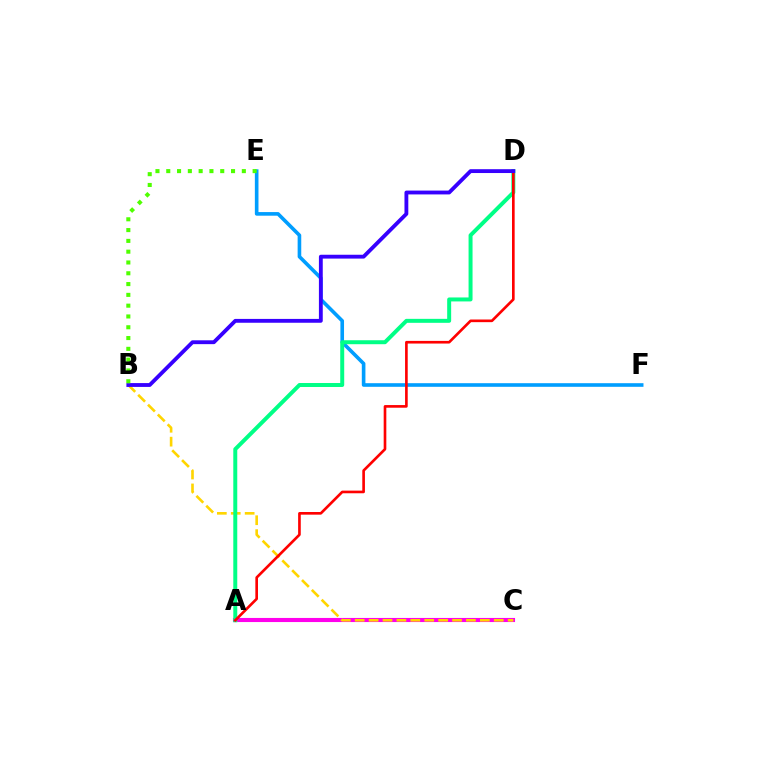{('E', 'F'): [{'color': '#009eff', 'line_style': 'solid', 'thickness': 2.61}], ('A', 'C'): [{'color': '#ff00ed', 'line_style': 'solid', 'thickness': 2.96}], ('B', 'C'): [{'color': '#ffd500', 'line_style': 'dashed', 'thickness': 1.89}], ('A', 'D'): [{'color': '#00ff86', 'line_style': 'solid', 'thickness': 2.86}, {'color': '#ff0000', 'line_style': 'solid', 'thickness': 1.91}], ('B', 'D'): [{'color': '#3700ff', 'line_style': 'solid', 'thickness': 2.77}], ('B', 'E'): [{'color': '#4fff00', 'line_style': 'dotted', 'thickness': 2.93}]}